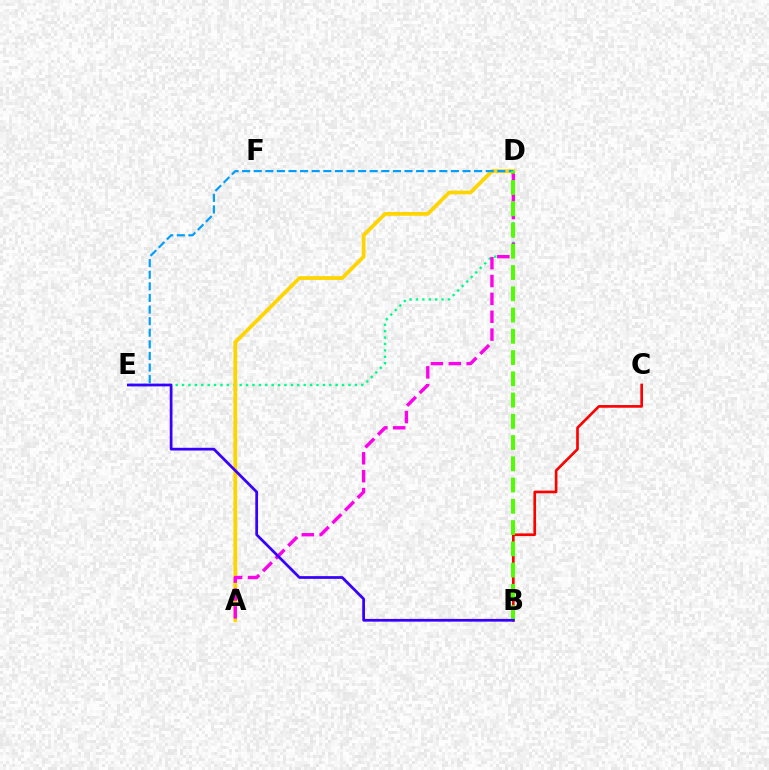{('D', 'E'): [{'color': '#00ff86', 'line_style': 'dotted', 'thickness': 1.74}, {'color': '#009eff', 'line_style': 'dashed', 'thickness': 1.58}], ('A', 'D'): [{'color': '#ffd500', 'line_style': 'solid', 'thickness': 2.71}, {'color': '#ff00ed', 'line_style': 'dashed', 'thickness': 2.43}], ('B', 'C'): [{'color': '#ff0000', 'line_style': 'solid', 'thickness': 1.92}], ('B', 'D'): [{'color': '#4fff00', 'line_style': 'dashed', 'thickness': 2.89}], ('B', 'E'): [{'color': '#3700ff', 'line_style': 'solid', 'thickness': 1.97}]}